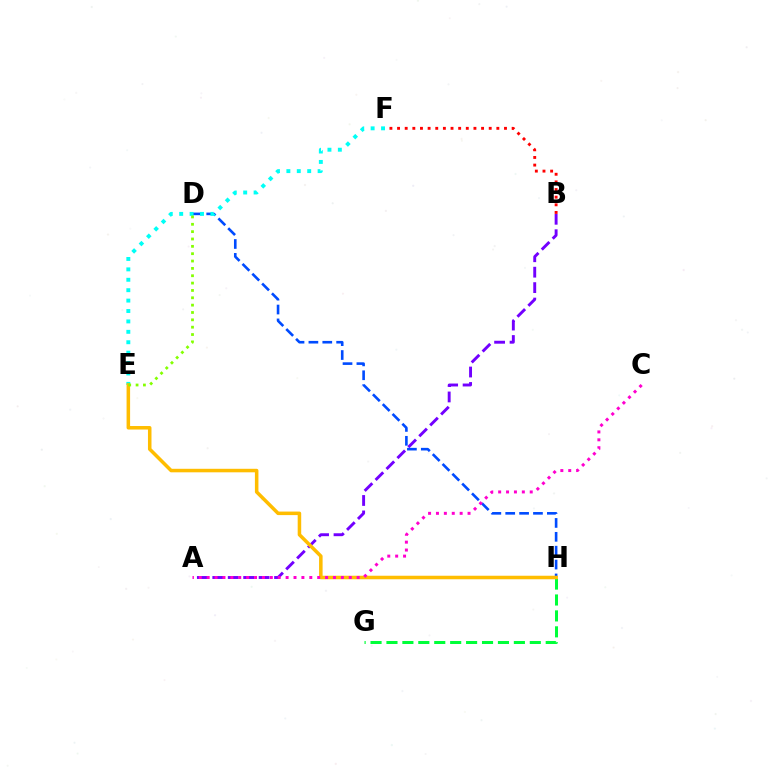{('A', 'B'): [{'color': '#7200ff', 'line_style': 'dashed', 'thickness': 2.1}], ('D', 'H'): [{'color': '#004bff', 'line_style': 'dashed', 'thickness': 1.89}], ('B', 'F'): [{'color': '#ff0000', 'line_style': 'dotted', 'thickness': 2.08}], ('E', 'F'): [{'color': '#00fff6', 'line_style': 'dotted', 'thickness': 2.83}], ('G', 'H'): [{'color': '#00ff39', 'line_style': 'dashed', 'thickness': 2.16}], ('E', 'H'): [{'color': '#ffbd00', 'line_style': 'solid', 'thickness': 2.54}], ('A', 'C'): [{'color': '#ff00cf', 'line_style': 'dotted', 'thickness': 2.14}], ('D', 'E'): [{'color': '#84ff00', 'line_style': 'dotted', 'thickness': 2.0}]}